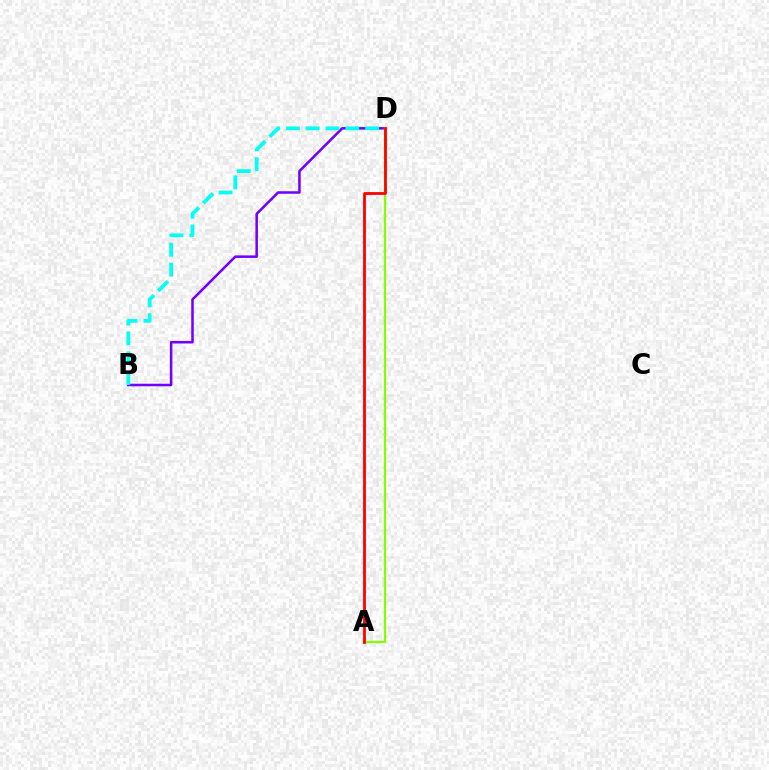{('B', 'D'): [{'color': '#7200ff', 'line_style': 'solid', 'thickness': 1.83}, {'color': '#00fff6', 'line_style': 'dashed', 'thickness': 2.69}], ('A', 'D'): [{'color': '#84ff00', 'line_style': 'solid', 'thickness': 1.63}, {'color': '#ff0000', 'line_style': 'solid', 'thickness': 2.01}]}